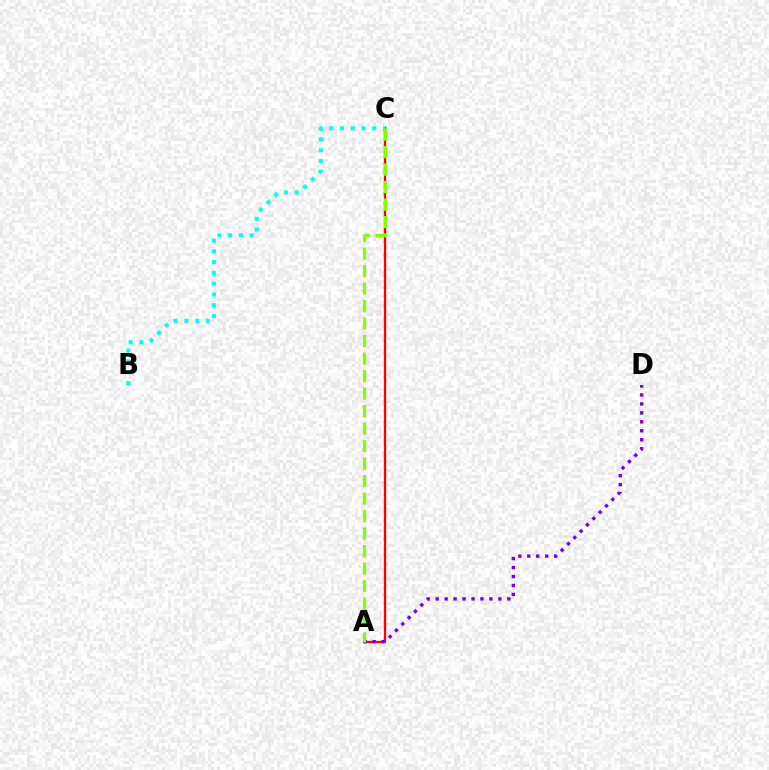{('A', 'C'): [{'color': '#ff0000', 'line_style': 'solid', 'thickness': 1.67}, {'color': '#84ff00', 'line_style': 'dashed', 'thickness': 2.38}], ('A', 'D'): [{'color': '#7200ff', 'line_style': 'dotted', 'thickness': 2.43}], ('B', 'C'): [{'color': '#00fff6', 'line_style': 'dotted', 'thickness': 2.93}]}